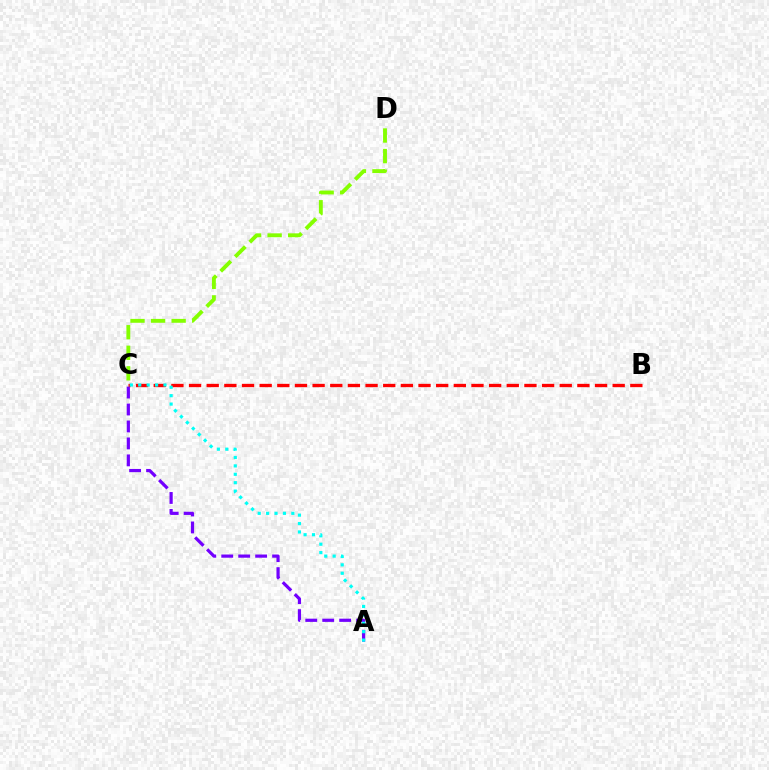{('B', 'C'): [{'color': '#ff0000', 'line_style': 'dashed', 'thickness': 2.4}], ('A', 'C'): [{'color': '#7200ff', 'line_style': 'dashed', 'thickness': 2.3}, {'color': '#00fff6', 'line_style': 'dotted', 'thickness': 2.28}], ('C', 'D'): [{'color': '#84ff00', 'line_style': 'dashed', 'thickness': 2.79}]}